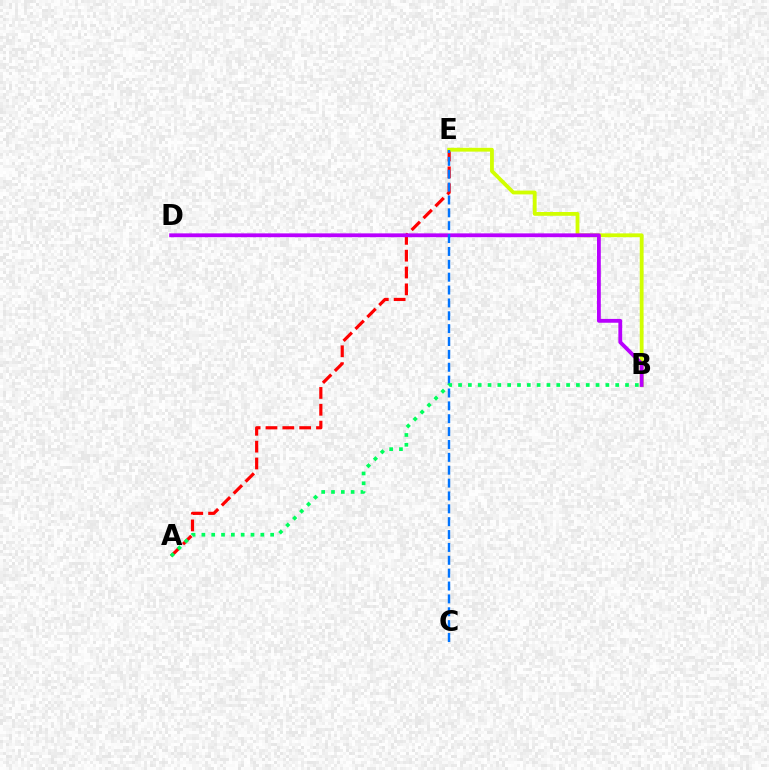{('A', 'E'): [{'color': '#ff0000', 'line_style': 'dashed', 'thickness': 2.29}], ('B', 'E'): [{'color': '#d1ff00', 'line_style': 'solid', 'thickness': 2.74}], ('B', 'D'): [{'color': '#b900ff', 'line_style': 'solid', 'thickness': 2.75}], ('C', 'E'): [{'color': '#0074ff', 'line_style': 'dashed', 'thickness': 1.75}], ('A', 'B'): [{'color': '#00ff5c', 'line_style': 'dotted', 'thickness': 2.67}]}